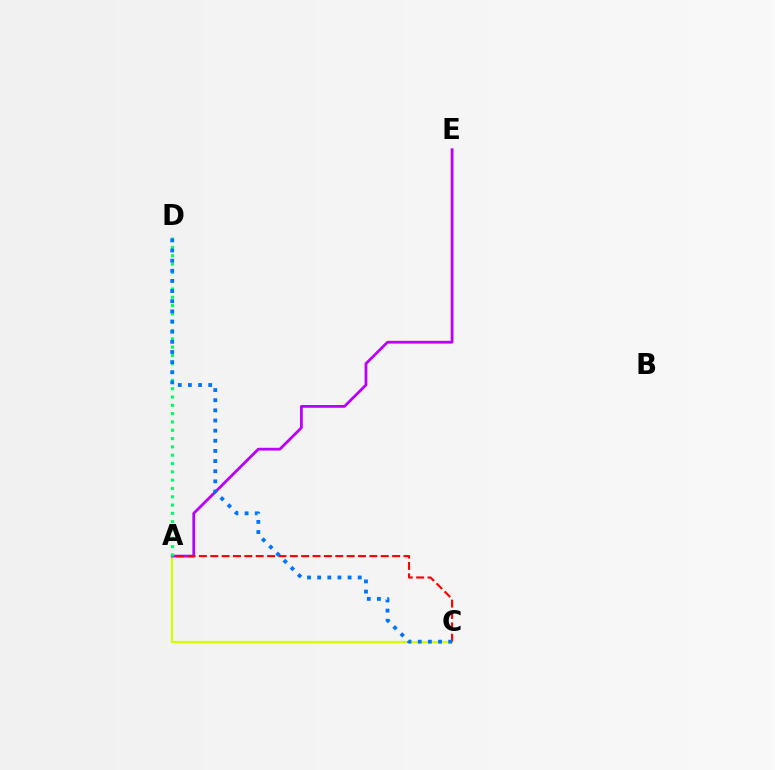{('A', 'C'): [{'color': '#d1ff00', 'line_style': 'solid', 'thickness': 1.62}, {'color': '#ff0000', 'line_style': 'dashed', 'thickness': 1.54}], ('A', 'E'): [{'color': '#b900ff', 'line_style': 'solid', 'thickness': 1.99}], ('A', 'D'): [{'color': '#00ff5c', 'line_style': 'dotted', 'thickness': 2.26}], ('C', 'D'): [{'color': '#0074ff', 'line_style': 'dotted', 'thickness': 2.76}]}